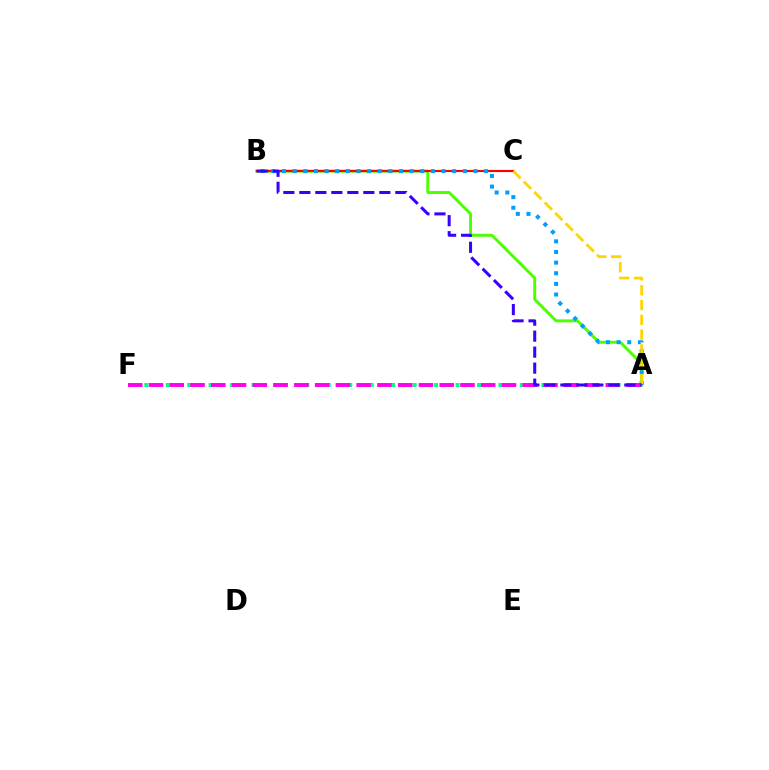{('A', 'B'): [{'color': '#4fff00', 'line_style': 'solid', 'thickness': 2.13}, {'color': '#009eff', 'line_style': 'dotted', 'thickness': 2.89}, {'color': '#3700ff', 'line_style': 'dashed', 'thickness': 2.17}], ('B', 'C'): [{'color': '#ff0000', 'line_style': 'solid', 'thickness': 1.54}], ('A', 'C'): [{'color': '#ffd500', 'line_style': 'dashed', 'thickness': 2.01}], ('A', 'F'): [{'color': '#00ff86', 'line_style': 'dotted', 'thickness': 2.92}, {'color': '#ff00ed', 'line_style': 'dashed', 'thickness': 2.82}]}